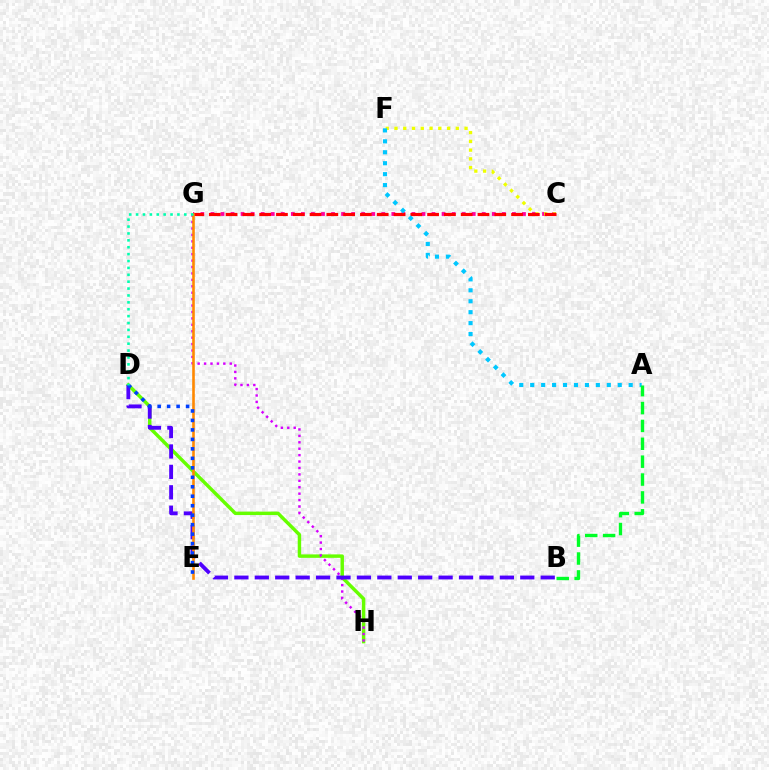{('C', 'G'): [{'color': '#ff00a0', 'line_style': 'dotted', 'thickness': 2.73}, {'color': '#ff0000', 'line_style': 'dashed', 'thickness': 2.28}], ('D', 'H'): [{'color': '#66ff00', 'line_style': 'solid', 'thickness': 2.48}], ('G', 'H'): [{'color': '#d600ff', 'line_style': 'dotted', 'thickness': 1.74}], ('C', 'F'): [{'color': '#eeff00', 'line_style': 'dotted', 'thickness': 2.38}], ('B', 'D'): [{'color': '#4f00ff', 'line_style': 'dashed', 'thickness': 2.77}], ('A', 'F'): [{'color': '#00c7ff', 'line_style': 'dotted', 'thickness': 2.97}], ('A', 'B'): [{'color': '#00ff27', 'line_style': 'dashed', 'thickness': 2.43}], ('E', 'G'): [{'color': '#ff8800', 'line_style': 'solid', 'thickness': 1.87}], ('D', 'E'): [{'color': '#003fff', 'line_style': 'dotted', 'thickness': 2.57}], ('D', 'G'): [{'color': '#00ffaf', 'line_style': 'dotted', 'thickness': 1.87}]}